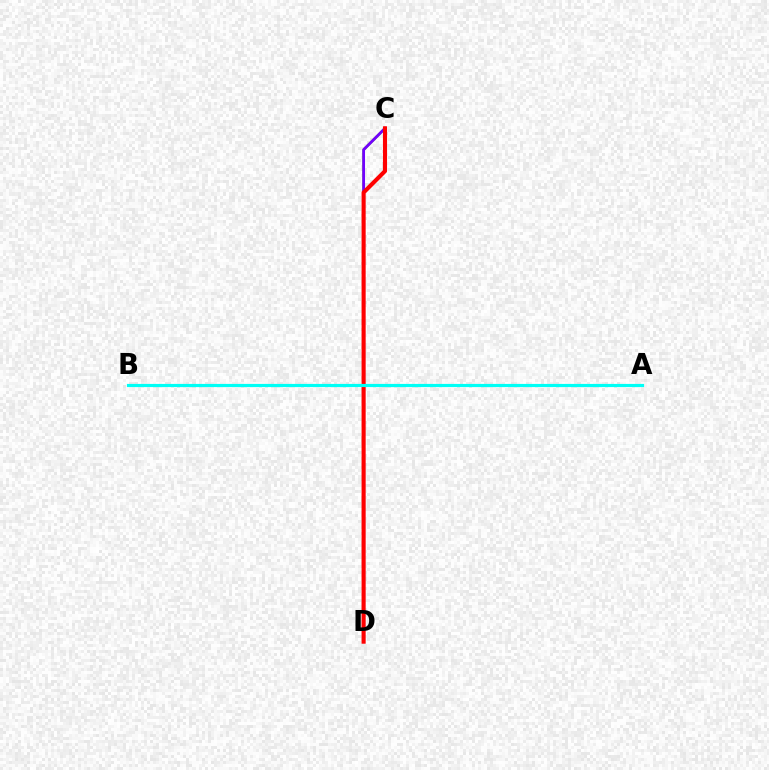{('C', 'D'): [{'color': '#84ff00', 'line_style': 'solid', 'thickness': 1.8}, {'color': '#7200ff', 'line_style': 'solid', 'thickness': 2.02}, {'color': '#ff0000', 'line_style': 'solid', 'thickness': 2.95}], ('A', 'B'): [{'color': '#00fff6', 'line_style': 'solid', 'thickness': 2.29}]}